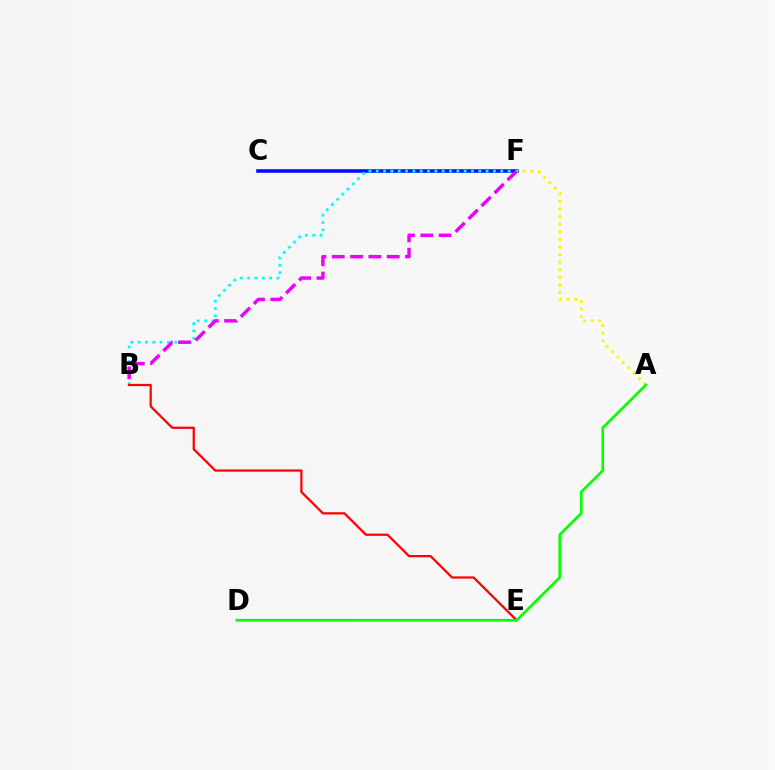{('C', 'F'): [{'color': '#0010ff', 'line_style': 'solid', 'thickness': 2.56}], ('B', 'F'): [{'color': '#00fff6', 'line_style': 'dotted', 'thickness': 1.99}, {'color': '#ee00ff', 'line_style': 'dashed', 'thickness': 2.49}], ('A', 'F'): [{'color': '#fcf500', 'line_style': 'dotted', 'thickness': 2.06}], ('B', 'E'): [{'color': '#ff0000', 'line_style': 'solid', 'thickness': 1.61}], ('A', 'D'): [{'color': '#08ff00', 'line_style': 'solid', 'thickness': 1.95}]}